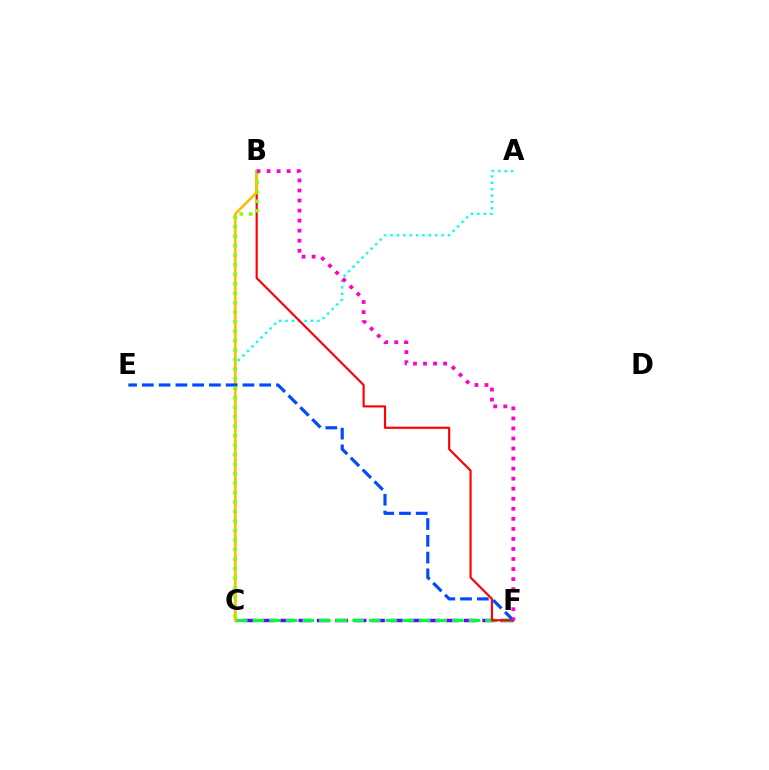{('C', 'F'): [{'color': '#7200ff', 'line_style': 'dashed', 'thickness': 2.5}, {'color': '#00ff39', 'line_style': 'dashed', 'thickness': 2.26}], ('A', 'C'): [{'color': '#00fff6', 'line_style': 'dotted', 'thickness': 1.73}], ('B', 'F'): [{'color': '#ff0000', 'line_style': 'solid', 'thickness': 1.55}, {'color': '#ff00cf', 'line_style': 'dotted', 'thickness': 2.73}], ('B', 'C'): [{'color': '#ffbd00', 'line_style': 'solid', 'thickness': 1.94}, {'color': '#84ff00', 'line_style': 'dotted', 'thickness': 2.58}], ('E', 'F'): [{'color': '#004bff', 'line_style': 'dashed', 'thickness': 2.28}]}